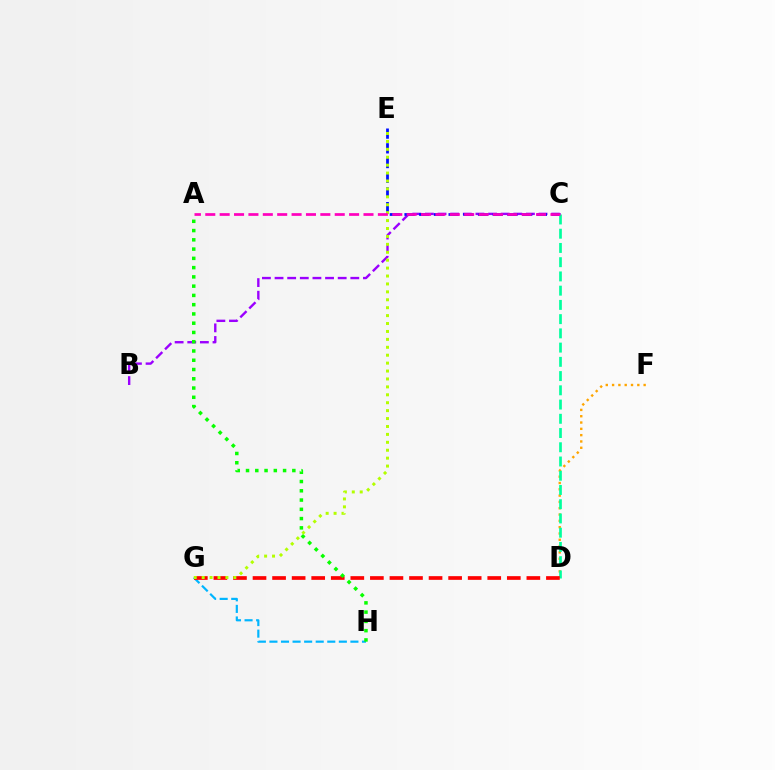{('B', 'C'): [{'color': '#9b00ff', 'line_style': 'dashed', 'thickness': 1.72}], ('G', 'H'): [{'color': '#00b5ff', 'line_style': 'dashed', 'thickness': 1.57}], ('D', 'F'): [{'color': '#ffa500', 'line_style': 'dotted', 'thickness': 1.71}], ('C', 'E'): [{'color': '#0010ff', 'line_style': 'dashed', 'thickness': 2.0}], ('C', 'D'): [{'color': '#00ff9d', 'line_style': 'dashed', 'thickness': 1.93}], ('D', 'G'): [{'color': '#ff0000', 'line_style': 'dashed', 'thickness': 2.66}], ('A', 'H'): [{'color': '#08ff00', 'line_style': 'dotted', 'thickness': 2.52}], ('E', 'G'): [{'color': '#b3ff00', 'line_style': 'dotted', 'thickness': 2.15}], ('A', 'C'): [{'color': '#ff00bd', 'line_style': 'dashed', 'thickness': 1.95}]}